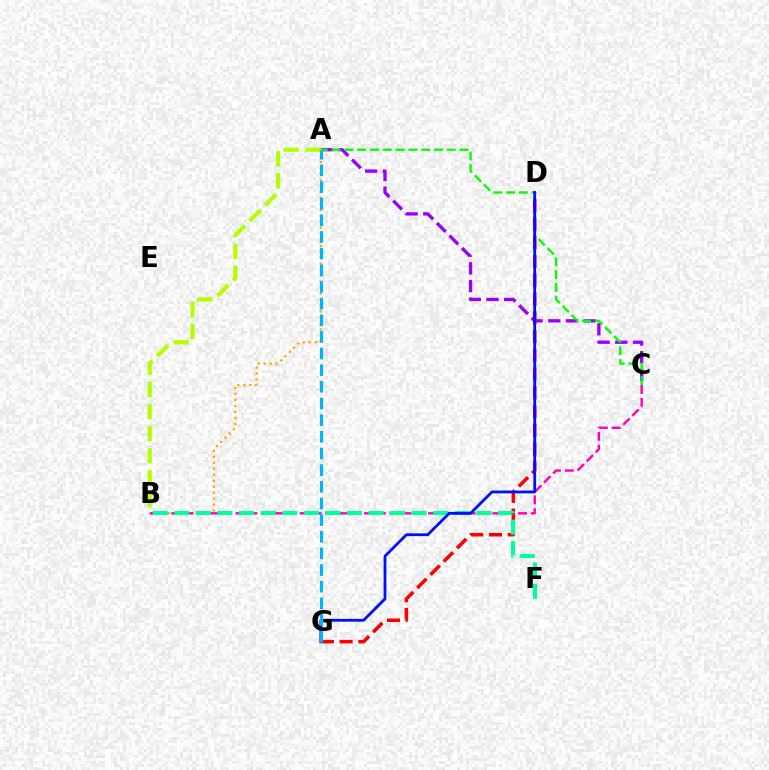{('A', 'C'): [{'color': '#9b00ff', 'line_style': 'dashed', 'thickness': 2.4}, {'color': '#08ff00', 'line_style': 'dashed', 'thickness': 1.74}], ('A', 'B'): [{'color': '#b3ff00', 'line_style': 'dashed', 'thickness': 3.0}, {'color': '#ffa500', 'line_style': 'dotted', 'thickness': 1.62}], ('D', 'G'): [{'color': '#ff0000', 'line_style': 'dashed', 'thickness': 2.55}, {'color': '#0010ff', 'line_style': 'solid', 'thickness': 2.01}], ('B', 'C'): [{'color': '#ff00bd', 'line_style': 'dashed', 'thickness': 1.74}], ('B', 'F'): [{'color': '#00ff9d', 'line_style': 'dashed', 'thickness': 2.93}], ('A', 'G'): [{'color': '#00b5ff', 'line_style': 'dashed', 'thickness': 2.26}]}